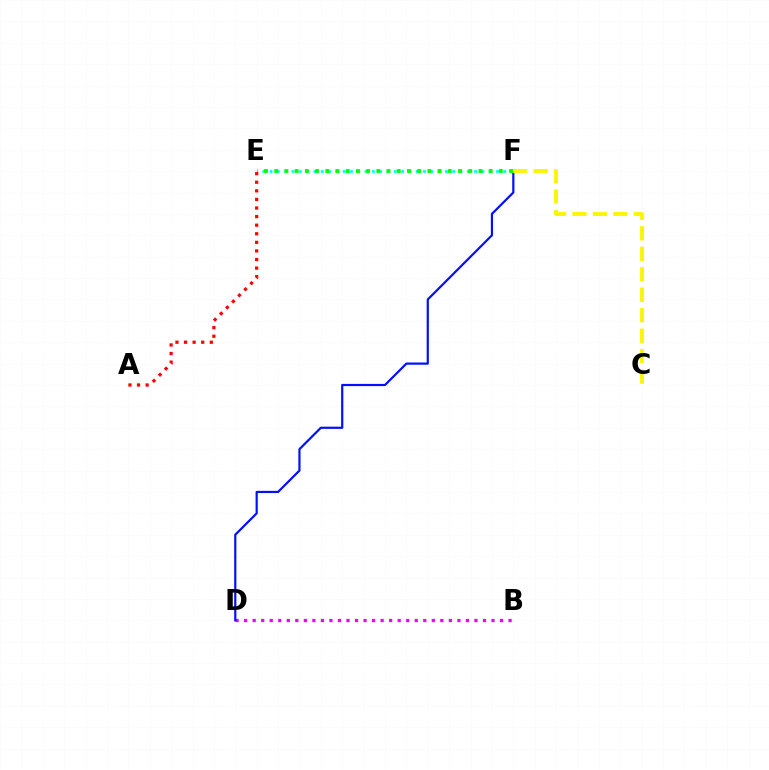{('B', 'D'): [{'color': '#ee00ff', 'line_style': 'dotted', 'thickness': 2.32}], ('E', 'F'): [{'color': '#00fff6', 'line_style': 'dotted', 'thickness': 1.98}, {'color': '#08ff00', 'line_style': 'dotted', 'thickness': 2.77}], ('D', 'F'): [{'color': '#0010ff', 'line_style': 'solid', 'thickness': 1.58}], ('C', 'F'): [{'color': '#fcf500', 'line_style': 'dashed', 'thickness': 2.78}], ('A', 'E'): [{'color': '#ff0000', 'line_style': 'dotted', 'thickness': 2.33}]}